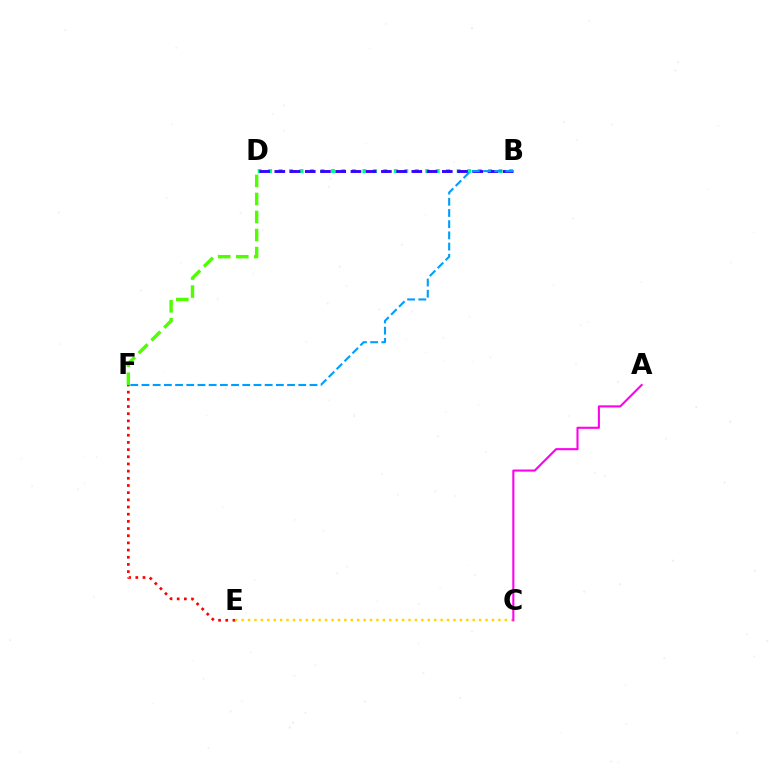{('E', 'F'): [{'color': '#ff0000', 'line_style': 'dotted', 'thickness': 1.95}], ('D', 'F'): [{'color': '#4fff00', 'line_style': 'dashed', 'thickness': 2.45}], ('B', 'D'): [{'color': '#00ff86', 'line_style': 'dotted', 'thickness': 2.85}, {'color': '#3700ff', 'line_style': 'dashed', 'thickness': 2.07}], ('B', 'F'): [{'color': '#009eff', 'line_style': 'dashed', 'thickness': 1.52}], ('C', 'E'): [{'color': '#ffd500', 'line_style': 'dotted', 'thickness': 1.74}], ('A', 'C'): [{'color': '#ff00ed', 'line_style': 'solid', 'thickness': 1.51}]}